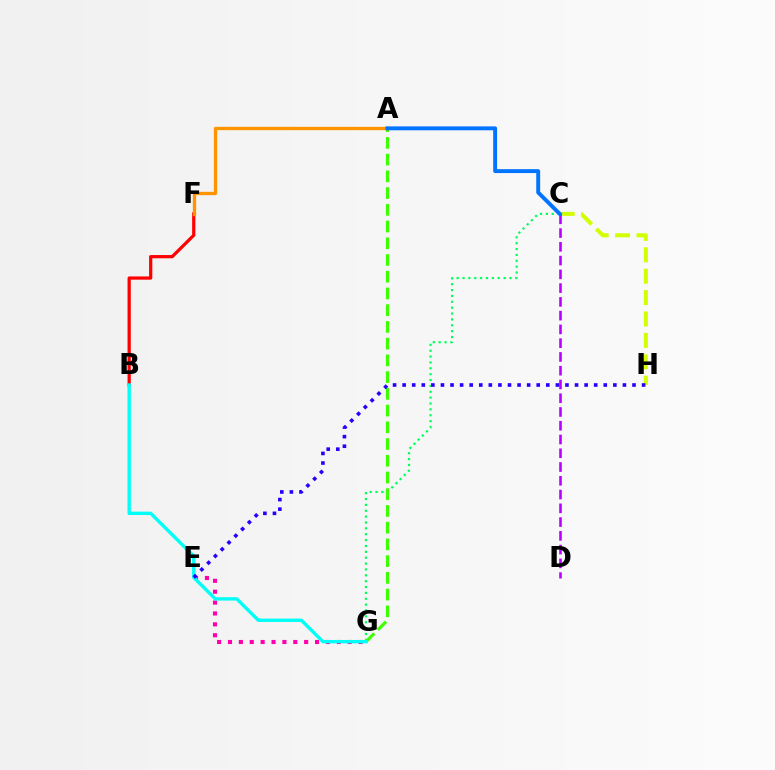{('C', 'G'): [{'color': '#00ff5c', 'line_style': 'dotted', 'thickness': 1.59}], ('A', 'G'): [{'color': '#3dff00', 'line_style': 'dashed', 'thickness': 2.27}], ('E', 'G'): [{'color': '#ff00ac', 'line_style': 'dotted', 'thickness': 2.96}], ('B', 'F'): [{'color': '#ff0000', 'line_style': 'solid', 'thickness': 2.33}], ('C', 'H'): [{'color': '#d1ff00', 'line_style': 'dashed', 'thickness': 2.91}], ('C', 'D'): [{'color': '#b900ff', 'line_style': 'dashed', 'thickness': 1.87}], ('B', 'G'): [{'color': '#00fff6', 'line_style': 'solid', 'thickness': 2.42}], ('E', 'H'): [{'color': '#2500ff', 'line_style': 'dotted', 'thickness': 2.6}], ('A', 'F'): [{'color': '#ff9400', 'line_style': 'solid', 'thickness': 2.4}], ('A', 'C'): [{'color': '#0074ff', 'line_style': 'solid', 'thickness': 2.81}]}